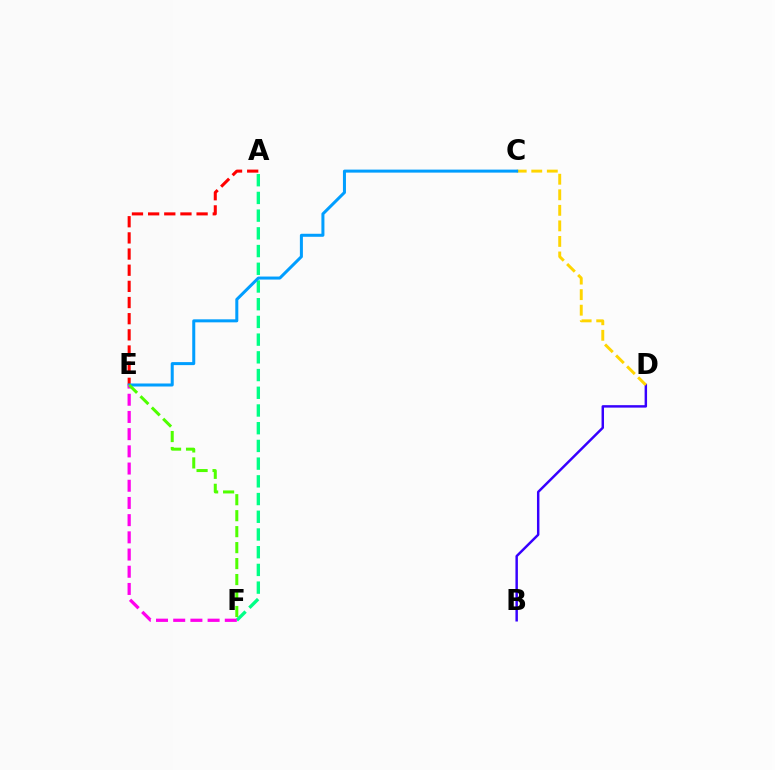{('A', 'F'): [{'color': '#00ff86', 'line_style': 'dashed', 'thickness': 2.41}], ('B', 'D'): [{'color': '#3700ff', 'line_style': 'solid', 'thickness': 1.77}], ('A', 'E'): [{'color': '#ff0000', 'line_style': 'dashed', 'thickness': 2.2}], ('C', 'D'): [{'color': '#ffd500', 'line_style': 'dashed', 'thickness': 2.11}], ('C', 'E'): [{'color': '#009eff', 'line_style': 'solid', 'thickness': 2.17}], ('E', 'F'): [{'color': '#ff00ed', 'line_style': 'dashed', 'thickness': 2.34}, {'color': '#4fff00', 'line_style': 'dashed', 'thickness': 2.17}]}